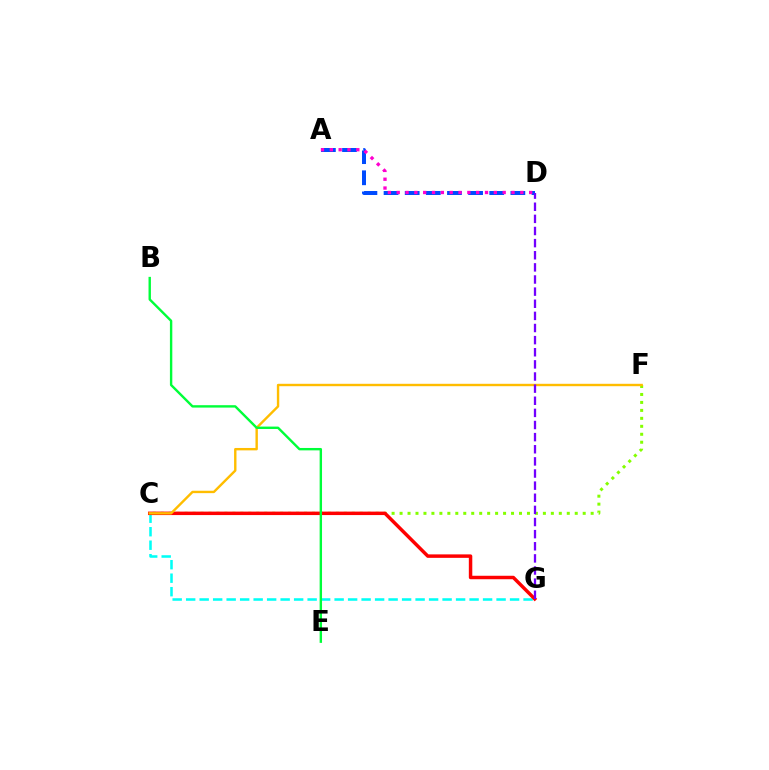{('C', 'G'): [{'color': '#00fff6', 'line_style': 'dashed', 'thickness': 1.83}, {'color': '#ff0000', 'line_style': 'solid', 'thickness': 2.49}], ('C', 'F'): [{'color': '#84ff00', 'line_style': 'dotted', 'thickness': 2.16}, {'color': '#ffbd00', 'line_style': 'solid', 'thickness': 1.73}], ('A', 'D'): [{'color': '#004bff', 'line_style': 'dashed', 'thickness': 2.87}, {'color': '#ff00cf', 'line_style': 'dotted', 'thickness': 2.4}], ('B', 'E'): [{'color': '#00ff39', 'line_style': 'solid', 'thickness': 1.72}], ('D', 'G'): [{'color': '#7200ff', 'line_style': 'dashed', 'thickness': 1.65}]}